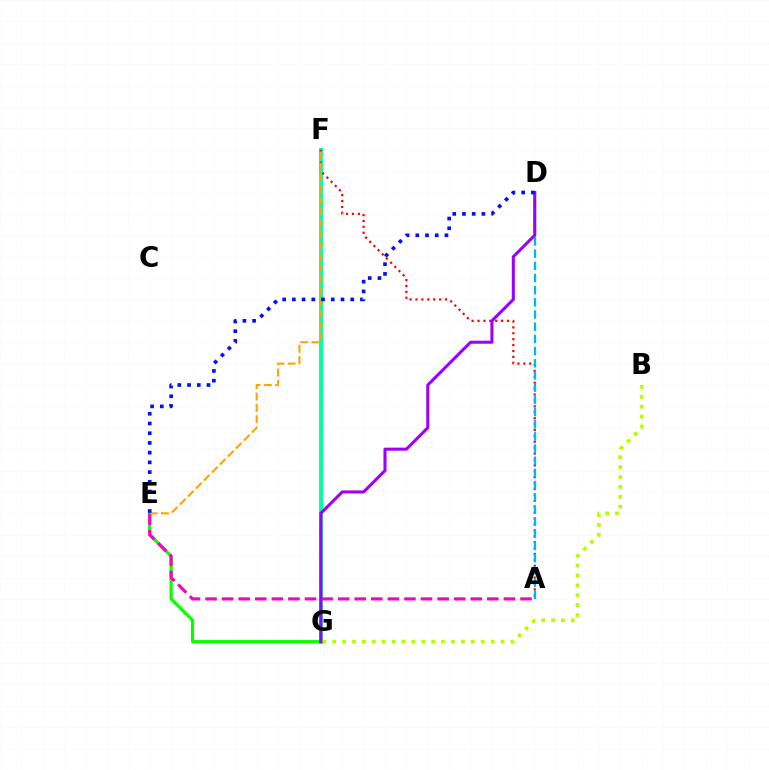{('F', 'G'): [{'color': '#00ff9d', 'line_style': 'solid', 'thickness': 2.83}], ('B', 'G'): [{'color': '#b3ff00', 'line_style': 'dotted', 'thickness': 2.69}], ('A', 'F'): [{'color': '#ff0000', 'line_style': 'dotted', 'thickness': 1.6}], ('A', 'D'): [{'color': '#00b5ff', 'line_style': 'dashed', 'thickness': 1.65}], ('E', 'G'): [{'color': '#08ff00', 'line_style': 'solid', 'thickness': 2.29}], ('A', 'E'): [{'color': '#ff00bd', 'line_style': 'dashed', 'thickness': 2.25}], ('D', 'G'): [{'color': '#9b00ff', 'line_style': 'solid', 'thickness': 2.2}], ('E', 'F'): [{'color': '#ffa500', 'line_style': 'dashed', 'thickness': 1.54}], ('D', 'E'): [{'color': '#0010ff', 'line_style': 'dotted', 'thickness': 2.64}]}